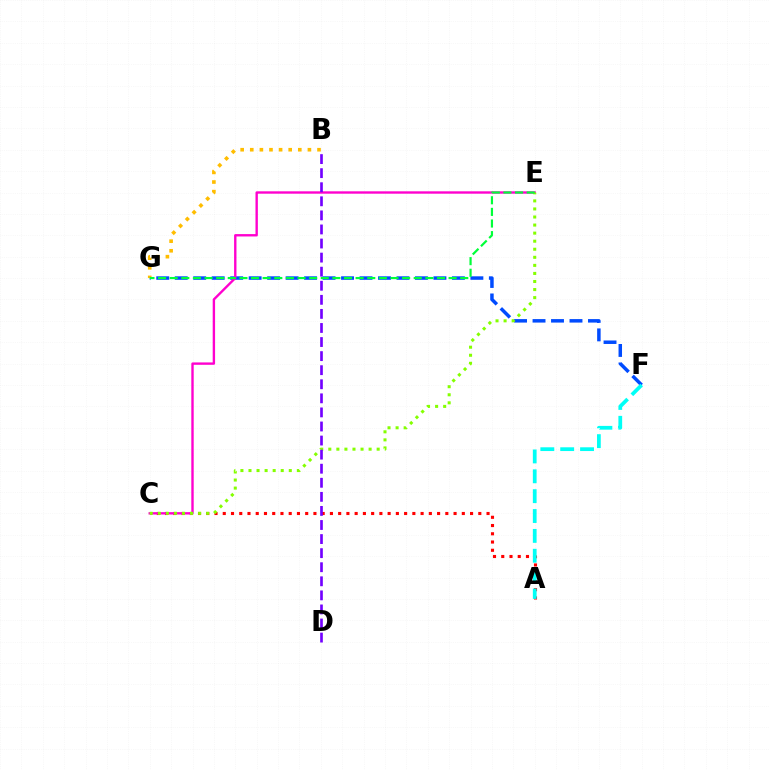{('A', 'C'): [{'color': '#ff0000', 'line_style': 'dotted', 'thickness': 2.24}], ('F', 'G'): [{'color': '#004bff', 'line_style': 'dashed', 'thickness': 2.51}], ('B', 'G'): [{'color': '#ffbd00', 'line_style': 'dotted', 'thickness': 2.61}], ('C', 'E'): [{'color': '#ff00cf', 'line_style': 'solid', 'thickness': 1.71}, {'color': '#84ff00', 'line_style': 'dotted', 'thickness': 2.19}], ('E', 'G'): [{'color': '#00ff39', 'line_style': 'dashed', 'thickness': 1.58}], ('A', 'F'): [{'color': '#00fff6', 'line_style': 'dashed', 'thickness': 2.7}], ('B', 'D'): [{'color': '#7200ff', 'line_style': 'dashed', 'thickness': 1.91}]}